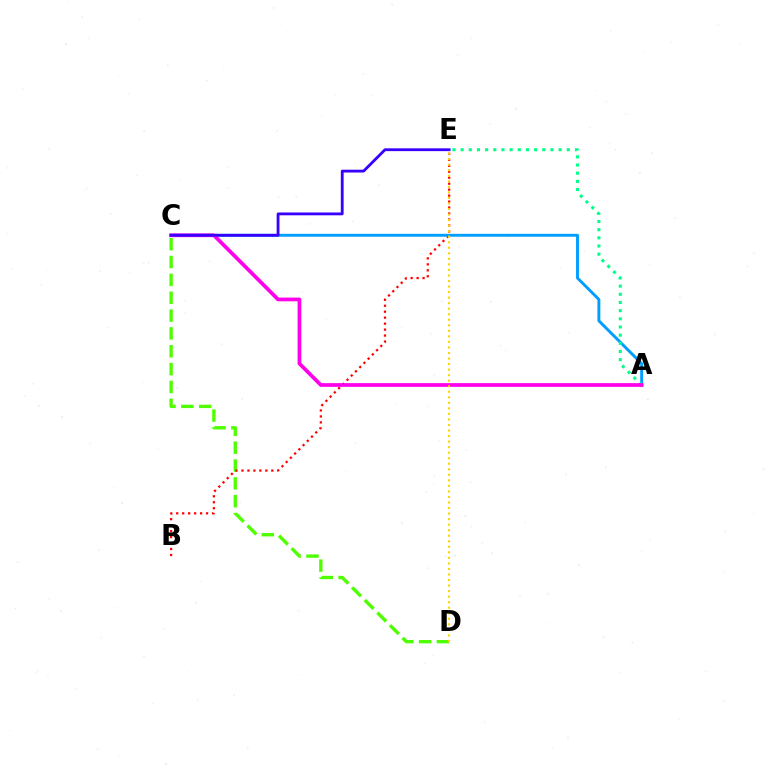{('C', 'D'): [{'color': '#4fff00', 'line_style': 'dashed', 'thickness': 2.42}], ('B', 'E'): [{'color': '#ff0000', 'line_style': 'dotted', 'thickness': 1.62}], ('A', 'C'): [{'color': '#009eff', 'line_style': 'solid', 'thickness': 2.1}, {'color': '#ff00ed', 'line_style': 'solid', 'thickness': 2.68}], ('A', 'E'): [{'color': '#00ff86', 'line_style': 'dotted', 'thickness': 2.22}], ('C', 'E'): [{'color': '#3700ff', 'line_style': 'solid', 'thickness': 2.03}], ('D', 'E'): [{'color': '#ffd500', 'line_style': 'dotted', 'thickness': 1.5}]}